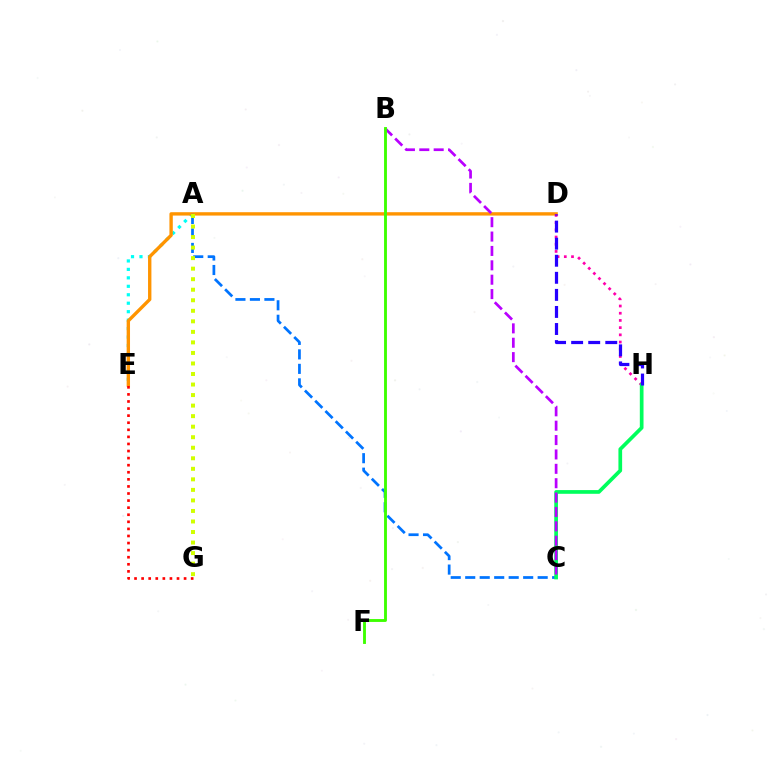{('A', 'E'): [{'color': '#00fff6', 'line_style': 'dotted', 'thickness': 2.3}], ('D', 'E'): [{'color': '#ff9400', 'line_style': 'solid', 'thickness': 2.42}], ('A', 'C'): [{'color': '#0074ff', 'line_style': 'dashed', 'thickness': 1.97}], ('D', 'H'): [{'color': '#ff00ac', 'line_style': 'dotted', 'thickness': 1.96}, {'color': '#2500ff', 'line_style': 'dashed', 'thickness': 2.32}], ('E', 'G'): [{'color': '#ff0000', 'line_style': 'dotted', 'thickness': 1.92}], ('A', 'G'): [{'color': '#d1ff00', 'line_style': 'dotted', 'thickness': 2.86}], ('C', 'H'): [{'color': '#00ff5c', 'line_style': 'solid', 'thickness': 2.67}], ('B', 'C'): [{'color': '#b900ff', 'line_style': 'dashed', 'thickness': 1.95}], ('B', 'F'): [{'color': '#3dff00', 'line_style': 'solid', 'thickness': 2.06}]}